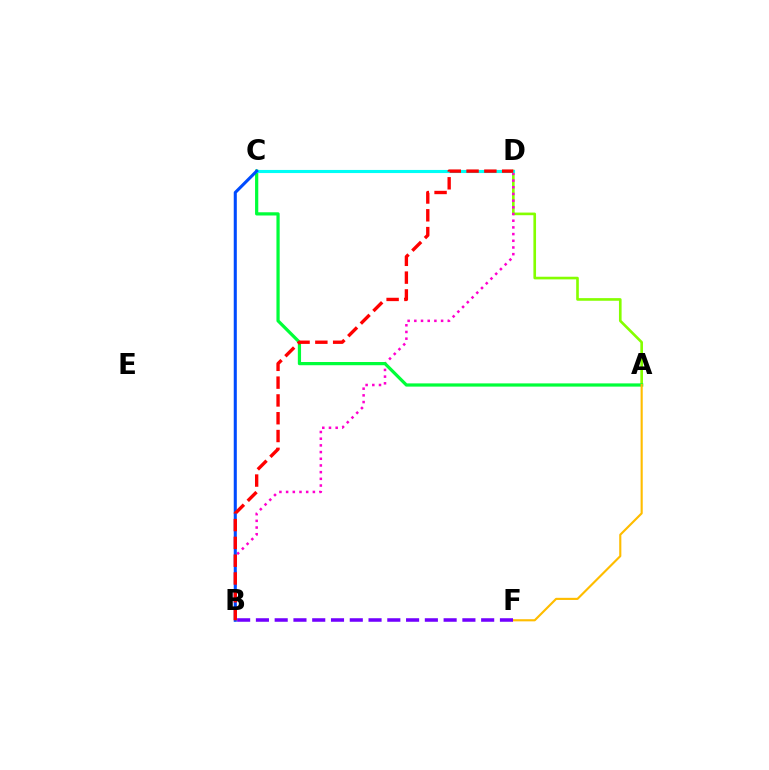{('A', 'D'): [{'color': '#84ff00', 'line_style': 'solid', 'thickness': 1.9}], ('B', 'D'): [{'color': '#ff00cf', 'line_style': 'dotted', 'thickness': 1.82}, {'color': '#ff0000', 'line_style': 'dashed', 'thickness': 2.42}], ('A', 'C'): [{'color': '#00ff39', 'line_style': 'solid', 'thickness': 2.32}], ('C', 'D'): [{'color': '#00fff6', 'line_style': 'solid', 'thickness': 2.24}], ('B', 'C'): [{'color': '#004bff', 'line_style': 'solid', 'thickness': 2.21}], ('A', 'F'): [{'color': '#ffbd00', 'line_style': 'solid', 'thickness': 1.54}], ('B', 'F'): [{'color': '#7200ff', 'line_style': 'dashed', 'thickness': 2.55}]}